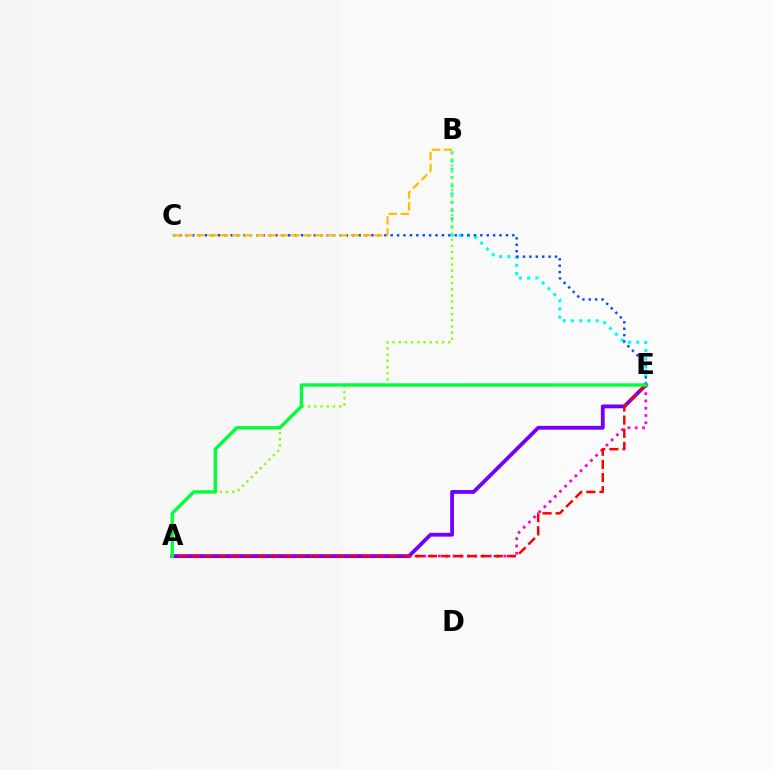{('B', 'E'): [{'color': '#00fff6', 'line_style': 'dotted', 'thickness': 2.24}], ('A', 'B'): [{'color': '#84ff00', 'line_style': 'dotted', 'thickness': 1.68}], ('A', 'E'): [{'color': '#ff00cf', 'line_style': 'dotted', 'thickness': 1.98}, {'color': '#7200ff', 'line_style': 'solid', 'thickness': 2.74}, {'color': '#ff0000', 'line_style': 'dashed', 'thickness': 1.79}, {'color': '#00ff39', 'line_style': 'solid', 'thickness': 2.42}], ('C', 'E'): [{'color': '#004bff', 'line_style': 'dotted', 'thickness': 1.74}], ('B', 'C'): [{'color': '#ffbd00', 'line_style': 'dashed', 'thickness': 1.61}]}